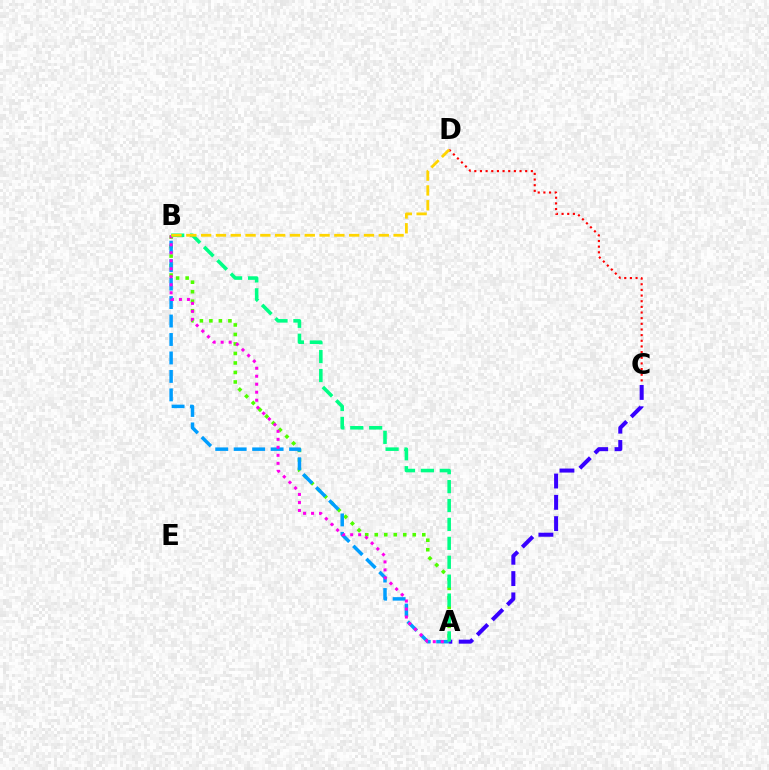{('A', 'B'): [{'color': '#4fff00', 'line_style': 'dotted', 'thickness': 2.58}, {'color': '#009eff', 'line_style': 'dashed', 'thickness': 2.51}, {'color': '#ff00ed', 'line_style': 'dotted', 'thickness': 2.17}, {'color': '#00ff86', 'line_style': 'dashed', 'thickness': 2.57}], ('A', 'C'): [{'color': '#3700ff', 'line_style': 'dashed', 'thickness': 2.89}], ('C', 'D'): [{'color': '#ff0000', 'line_style': 'dotted', 'thickness': 1.54}], ('B', 'D'): [{'color': '#ffd500', 'line_style': 'dashed', 'thickness': 2.01}]}